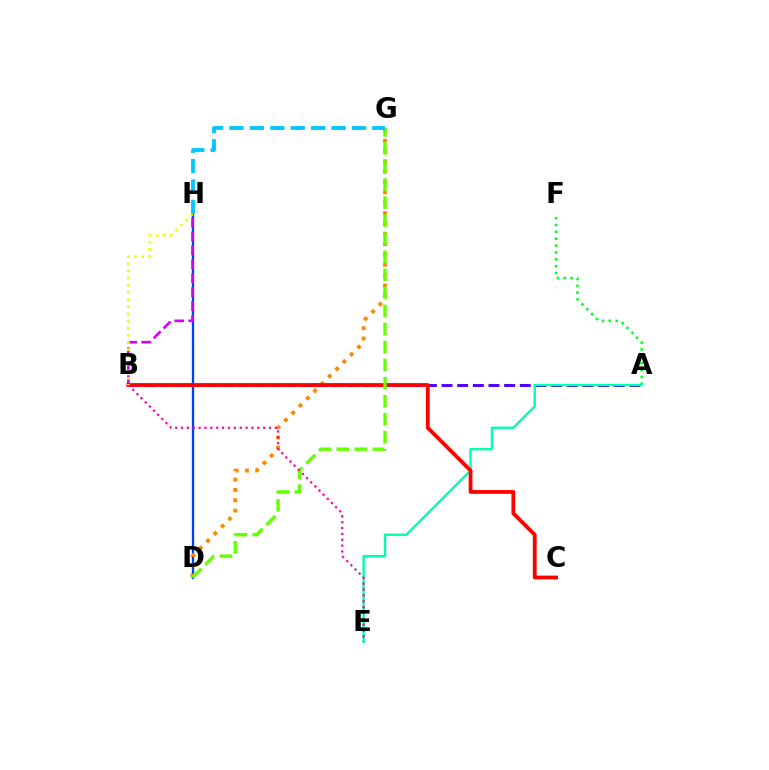{('A', 'B'): [{'color': '#4f00ff', 'line_style': 'dashed', 'thickness': 2.13}], ('D', 'H'): [{'color': '#003fff', 'line_style': 'solid', 'thickness': 1.68}], ('A', 'F'): [{'color': '#00ff27', 'line_style': 'dotted', 'thickness': 1.86}], ('D', 'G'): [{'color': '#ff8800', 'line_style': 'dotted', 'thickness': 2.81}, {'color': '#66ff00', 'line_style': 'dashed', 'thickness': 2.45}], ('B', 'H'): [{'color': '#d600ff', 'line_style': 'dashed', 'thickness': 1.9}, {'color': '#eeff00', 'line_style': 'dotted', 'thickness': 1.94}], ('A', 'E'): [{'color': '#00ffaf', 'line_style': 'solid', 'thickness': 1.73}], ('B', 'C'): [{'color': '#ff0000', 'line_style': 'solid', 'thickness': 2.73}], ('B', 'E'): [{'color': '#ff00a0', 'line_style': 'dotted', 'thickness': 1.59}], ('G', 'H'): [{'color': '#00c7ff', 'line_style': 'dashed', 'thickness': 2.77}]}